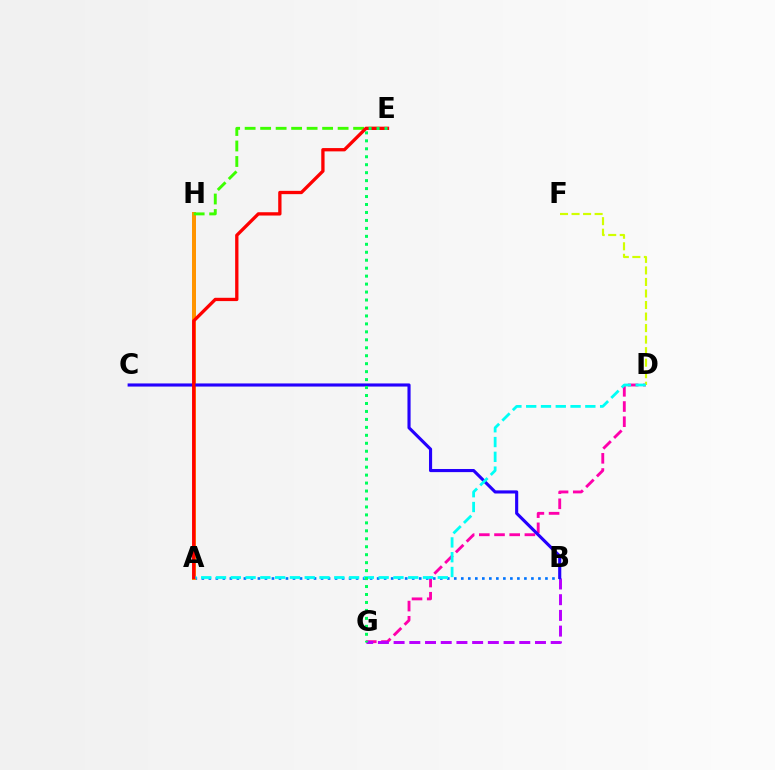{('D', 'G'): [{'color': '#ff00ac', 'line_style': 'dashed', 'thickness': 2.06}], ('B', 'G'): [{'color': '#b900ff', 'line_style': 'dashed', 'thickness': 2.13}], ('D', 'F'): [{'color': '#d1ff00', 'line_style': 'dashed', 'thickness': 1.57}], ('A', 'B'): [{'color': '#0074ff', 'line_style': 'dotted', 'thickness': 1.91}], ('A', 'H'): [{'color': '#ff9400', 'line_style': 'solid', 'thickness': 2.87}], ('B', 'C'): [{'color': '#2500ff', 'line_style': 'solid', 'thickness': 2.25}], ('E', 'H'): [{'color': '#3dff00', 'line_style': 'dashed', 'thickness': 2.11}], ('A', 'D'): [{'color': '#00fff6', 'line_style': 'dashed', 'thickness': 2.01}], ('A', 'E'): [{'color': '#ff0000', 'line_style': 'solid', 'thickness': 2.38}], ('E', 'G'): [{'color': '#00ff5c', 'line_style': 'dotted', 'thickness': 2.16}]}